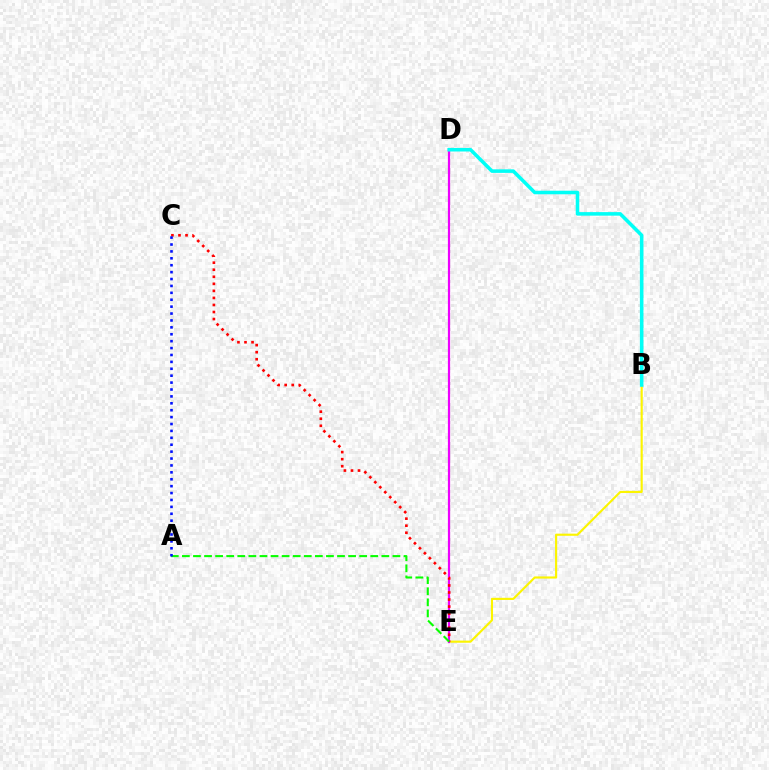{('B', 'E'): [{'color': '#fcf500', 'line_style': 'solid', 'thickness': 1.55}], ('D', 'E'): [{'color': '#ee00ff', 'line_style': 'solid', 'thickness': 1.59}], ('B', 'D'): [{'color': '#00fff6', 'line_style': 'solid', 'thickness': 2.55}], ('C', 'E'): [{'color': '#ff0000', 'line_style': 'dotted', 'thickness': 1.91}], ('A', 'E'): [{'color': '#08ff00', 'line_style': 'dashed', 'thickness': 1.51}], ('A', 'C'): [{'color': '#0010ff', 'line_style': 'dotted', 'thickness': 1.88}]}